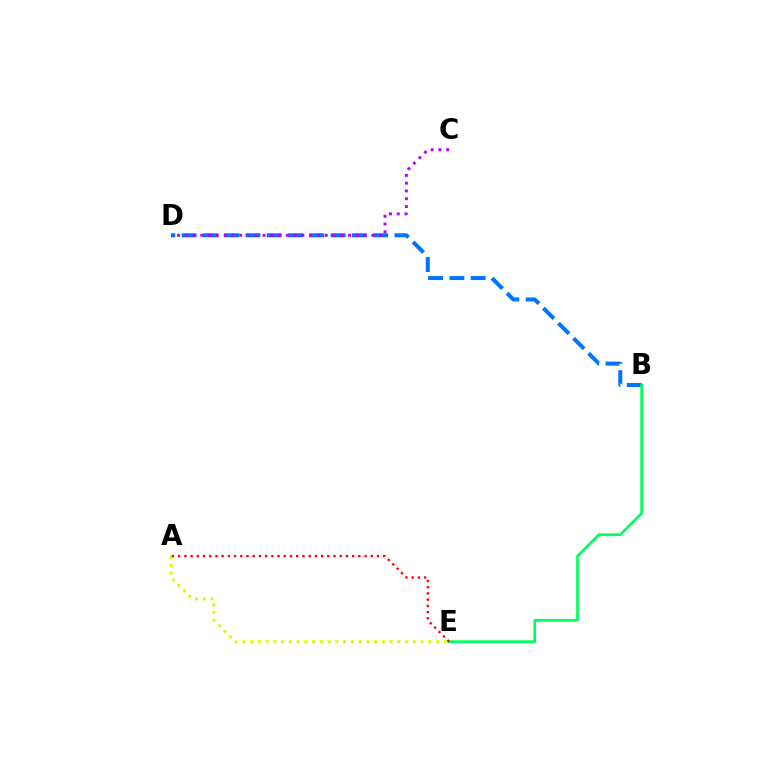{('B', 'D'): [{'color': '#0074ff', 'line_style': 'dashed', 'thickness': 2.89}], ('B', 'E'): [{'color': '#00ff5c', 'line_style': 'solid', 'thickness': 1.95}], ('C', 'D'): [{'color': '#b900ff', 'line_style': 'dotted', 'thickness': 2.11}], ('A', 'E'): [{'color': '#d1ff00', 'line_style': 'dotted', 'thickness': 2.11}, {'color': '#ff0000', 'line_style': 'dotted', 'thickness': 1.69}]}